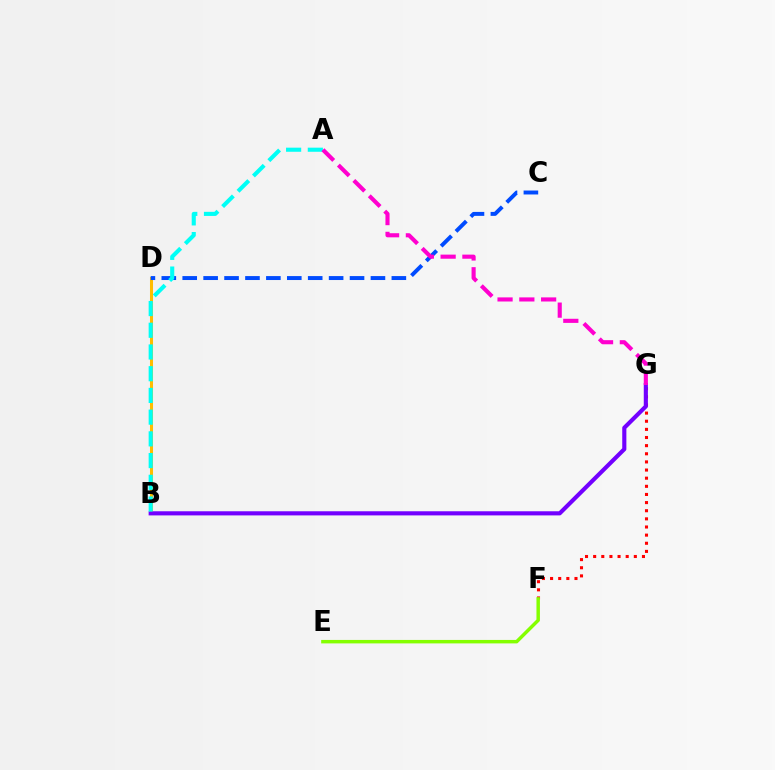{('B', 'D'): [{'color': '#00ff39', 'line_style': 'solid', 'thickness': 1.85}, {'color': '#ffbd00', 'line_style': 'solid', 'thickness': 2.18}], ('F', 'G'): [{'color': '#ff0000', 'line_style': 'dotted', 'thickness': 2.21}], ('E', 'F'): [{'color': '#84ff00', 'line_style': 'solid', 'thickness': 2.49}], ('C', 'D'): [{'color': '#004bff', 'line_style': 'dashed', 'thickness': 2.84}], ('B', 'G'): [{'color': '#7200ff', 'line_style': 'solid', 'thickness': 2.97}], ('A', 'B'): [{'color': '#00fff6', 'line_style': 'dashed', 'thickness': 2.95}], ('A', 'G'): [{'color': '#ff00cf', 'line_style': 'dashed', 'thickness': 2.96}]}